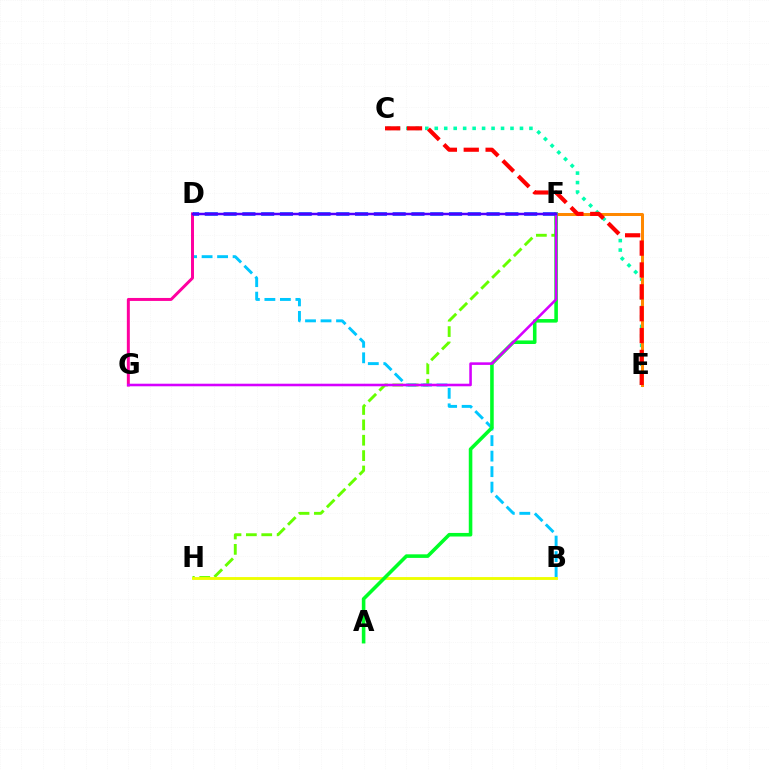{('C', 'E'): [{'color': '#00ffaf', 'line_style': 'dotted', 'thickness': 2.57}, {'color': '#ff0000', 'line_style': 'dashed', 'thickness': 2.97}], ('F', 'H'): [{'color': '#66ff00', 'line_style': 'dashed', 'thickness': 2.09}], ('E', 'F'): [{'color': '#ff8800', 'line_style': 'solid', 'thickness': 2.17}], ('B', 'D'): [{'color': '#00c7ff', 'line_style': 'dashed', 'thickness': 2.11}], ('D', 'G'): [{'color': '#ff00a0', 'line_style': 'solid', 'thickness': 2.14}], ('B', 'H'): [{'color': '#eeff00', 'line_style': 'solid', 'thickness': 2.06}], ('A', 'F'): [{'color': '#00ff27', 'line_style': 'solid', 'thickness': 2.57}], ('D', 'F'): [{'color': '#003fff', 'line_style': 'dashed', 'thickness': 2.55}, {'color': '#4f00ff', 'line_style': 'solid', 'thickness': 1.79}], ('F', 'G'): [{'color': '#d600ff', 'line_style': 'solid', 'thickness': 1.85}]}